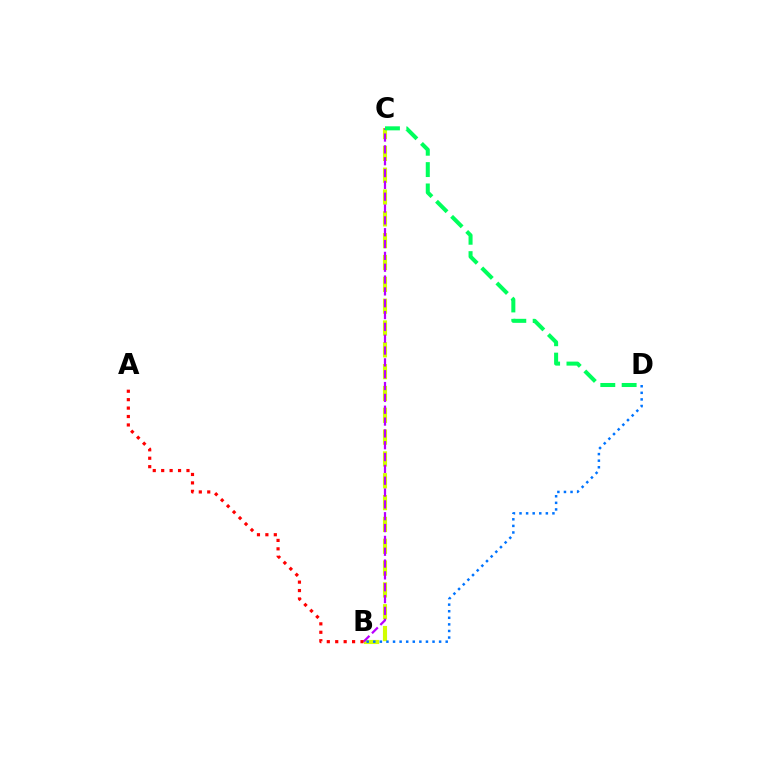{('B', 'C'): [{'color': '#d1ff00', 'line_style': 'dashed', 'thickness': 2.97}, {'color': '#b900ff', 'line_style': 'dashed', 'thickness': 1.61}], ('B', 'D'): [{'color': '#0074ff', 'line_style': 'dotted', 'thickness': 1.79}], ('A', 'B'): [{'color': '#ff0000', 'line_style': 'dotted', 'thickness': 2.29}], ('C', 'D'): [{'color': '#00ff5c', 'line_style': 'dashed', 'thickness': 2.9}]}